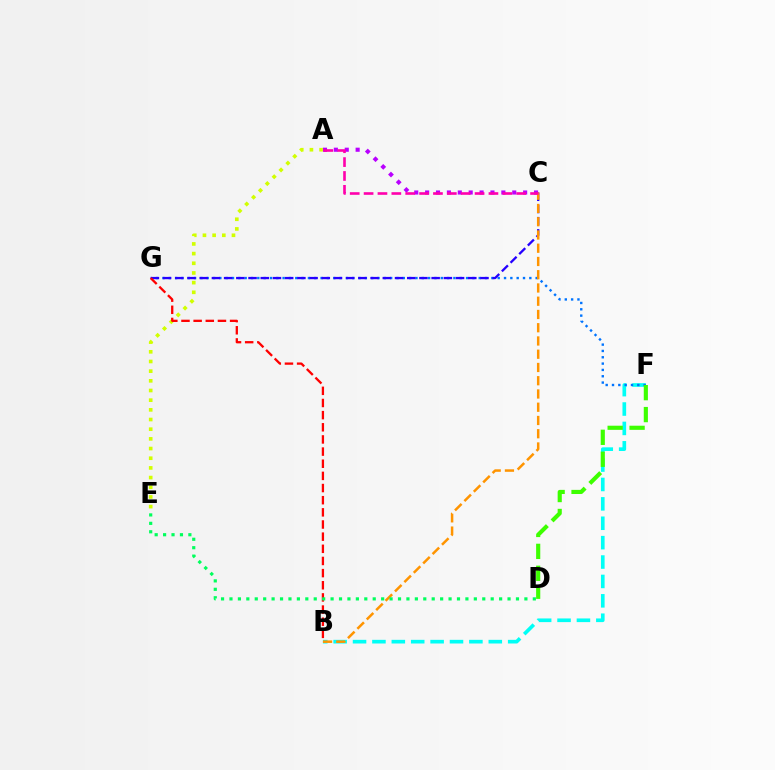{('B', 'F'): [{'color': '#00fff6', 'line_style': 'dashed', 'thickness': 2.63}], ('A', 'C'): [{'color': '#b900ff', 'line_style': 'dotted', 'thickness': 2.96}, {'color': '#ff00ac', 'line_style': 'dashed', 'thickness': 1.88}], ('A', 'E'): [{'color': '#d1ff00', 'line_style': 'dotted', 'thickness': 2.63}], ('F', 'G'): [{'color': '#0074ff', 'line_style': 'dotted', 'thickness': 1.72}], ('C', 'G'): [{'color': '#2500ff', 'line_style': 'dashed', 'thickness': 1.66}], ('B', 'C'): [{'color': '#ff9400', 'line_style': 'dashed', 'thickness': 1.8}], ('B', 'G'): [{'color': '#ff0000', 'line_style': 'dashed', 'thickness': 1.65}], ('D', 'E'): [{'color': '#00ff5c', 'line_style': 'dotted', 'thickness': 2.29}], ('D', 'F'): [{'color': '#3dff00', 'line_style': 'dashed', 'thickness': 2.98}]}